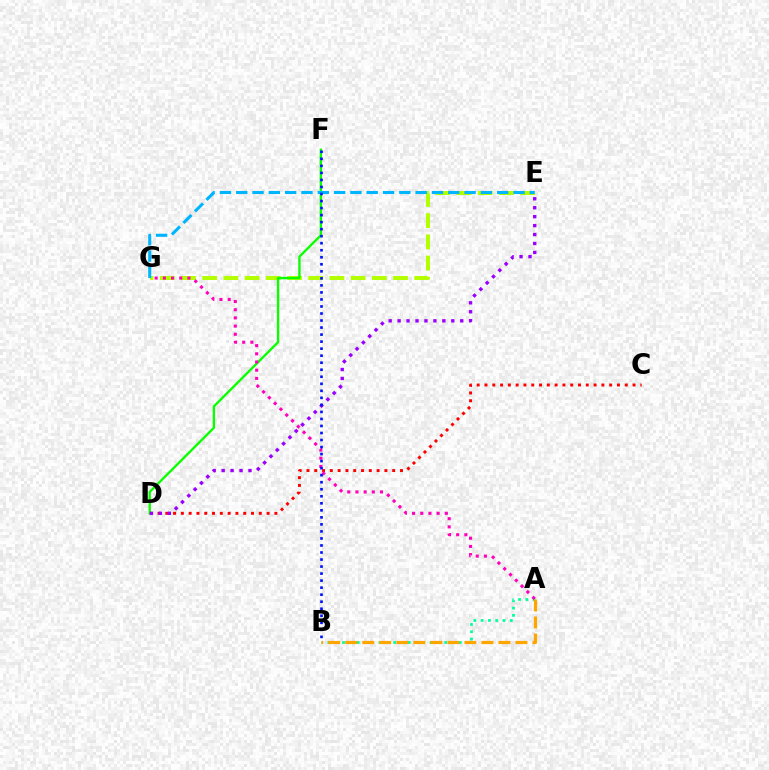{('E', 'G'): [{'color': '#b3ff00', 'line_style': 'dashed', 'thickness': 2.88}, {'color': '#00b5ff', 'line_style': 'dashed', 'thickness': 2.22}], ('C', 'D'): [{'color': '#ff0000', 'line_style': 'dotted', 'thickness': 2.12}], ('D', 'F'): [{'color': '#08ff00', 'line_style': 'solid', 'thickness': 1.69}], ('A', 'B'): [{'color': '#00ff9d', 'line_style': 'dotted', 'thickness': 1.98}, {'color': '#ffa500', 'line_style': 'dashed', 'thickness': 2.31}], ('D', 'E'): [{'color': '#9b00ff', 'line_style': 'dotted', 'thickness': 2.43}], ('A', 'G'): [{'color': '#ff00bd', 'line_style': 'dotted', 'thickness': 2.22}], ('B', 'F'): [{'color': '#0010ff', 'line_style': 'dotted', 'thickness': 1.91}]}